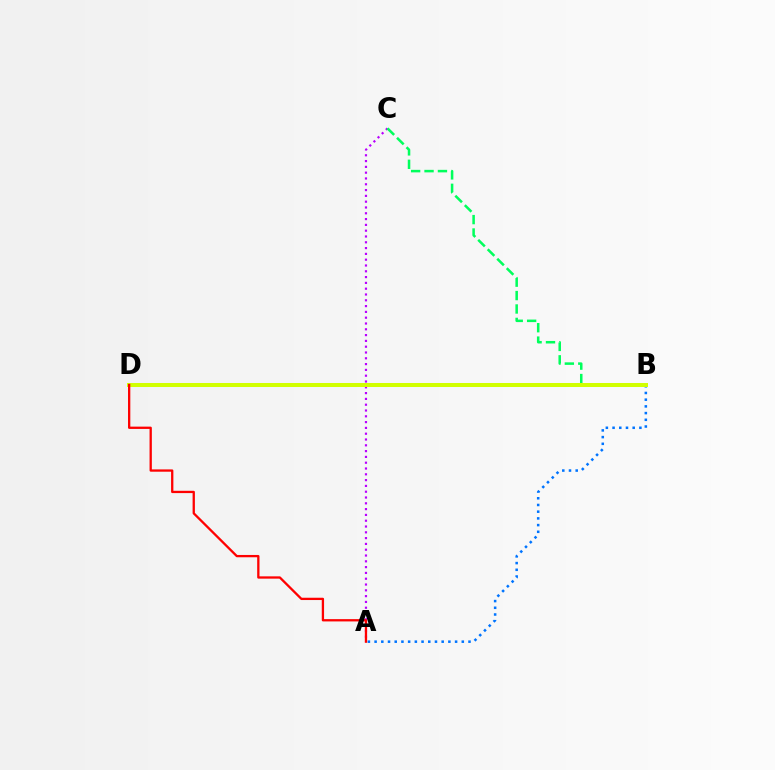{('A', 'C'): [{'color': '#b900ff', 'line_style': 'dotted', 'thickness': 1.58}], ('A', 'B'): [{'color': '#0074ff', 'line_style': 'dotted', 'thickness': 1.82}], ('B', 'C'): [{'color': '#00ff5c', 'line_style': 'dashed', 'thickness': 1.82}], ('B', 'D'): [{'color': '#d1ff00', 'line_style': 'solid', 'thickness': 2.88}], ('A', 'D'): [{'color': '#ff0000', 'line_style': 'solid', 'thickness': 1.66}]}